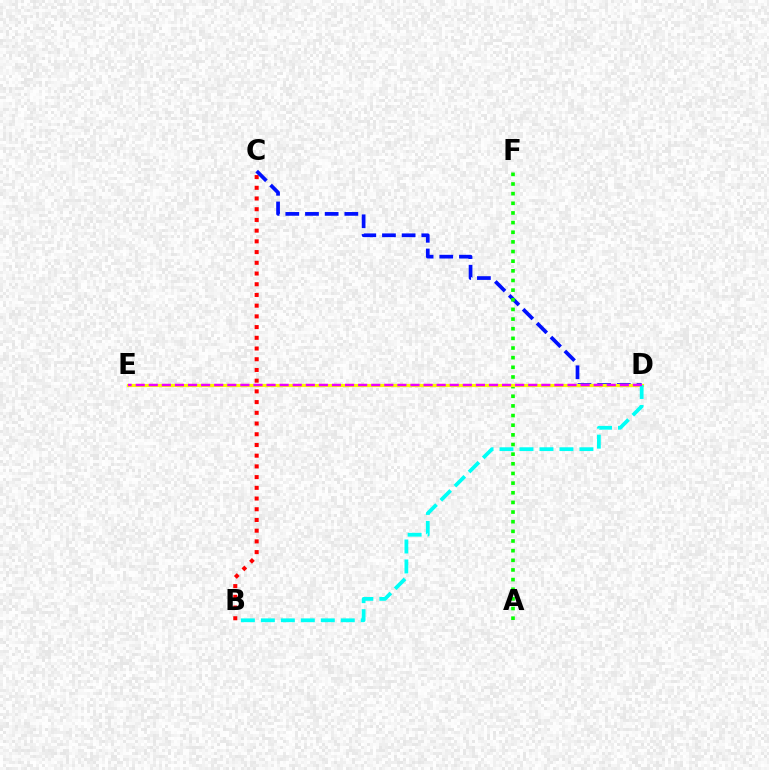{('B', 'C'): [{'color': '#ff0000', 'line_style': 'dotted', 'thickness': 2.91}], ('C', 'D'): [{'color': '#0010ff', 'line_style': 'dashed', 'thickness': 2.67}], ('A', 'F'): [{'color': '#08ff00', 'line_style': 'dotted', 'thickness': 2.62}], ('D', 'E'): [{'color': '#fcf500', 'line_style': 'solid', 'thickness': 2.3}, {'color': '#ee00ff', 'line_style': 'dashed', 'thickness': 1.78}], ('B', 'D'): [{'color': '#00fff6', 'line_style': 'dashed', 'thickness': 2.71}]}